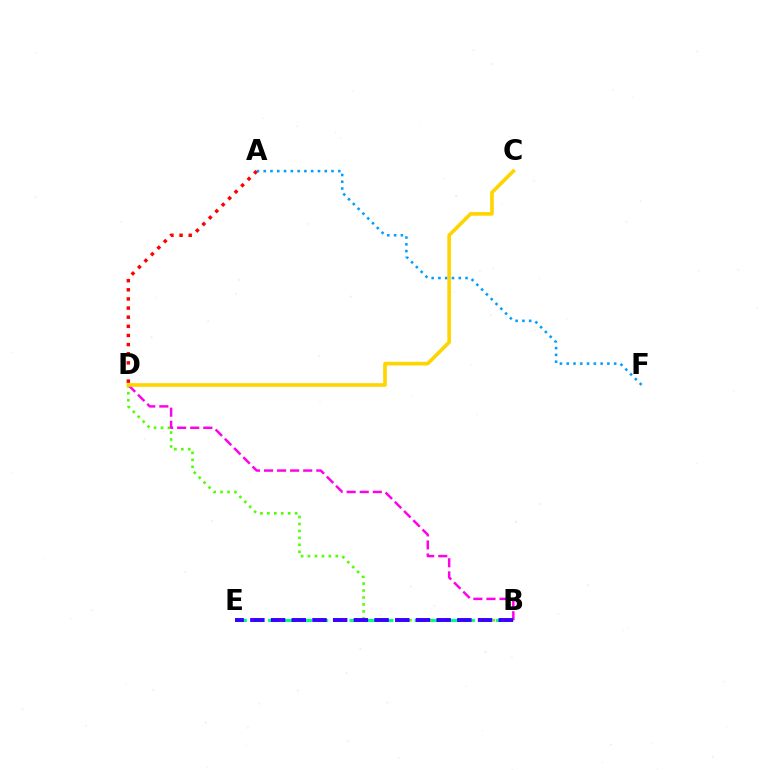{('A', 'F'): [{'color': '#009eff', 'line_style': 'dotted', 'thickness': 1.84}], ('B', 'D'): [{'color': '#4fff00', 'line_style': 'dotted', 'thickness': 1.89}, {'color': '#ff00ed', 'line_style': 'dashed', 'thickness': 1.78}], ('B', 'E'): [{'color': '#00ff86', 'line_style': 'dashed', 'thickness': 2.21}, {'color': '#3700ff', 'line_style': 'dashed', 'thickness': 2.81}], ('C', 'D'): [{'color': '#ffd500', 'line_style': 'solid', 'thickness': 2.62}], ('A', 'D'): [{'color': '#ff0000', 'line_style': 'dotted', 'thickness': 2.48}]}